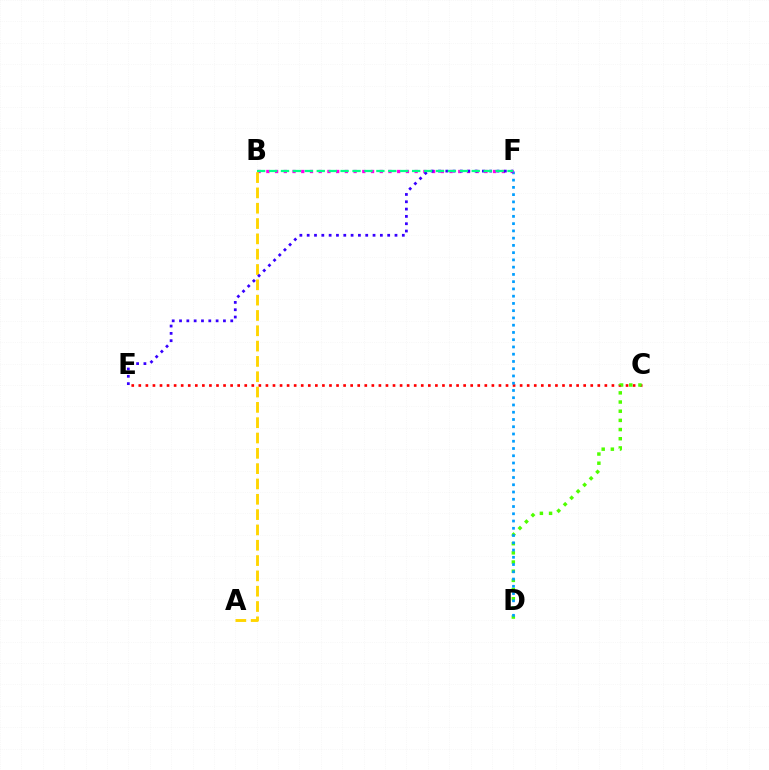{('C', 'E'): [{'color': '#ff0000', 'line_style': 'dotted', 'thickness': 1.92}], ('C', 'D'): [{'color': '#4fff00', 'line_style': 'dotted', 'thickness': 2.49}], ('D', 'F'): [{'color': '#009eff', 'line_style': 'dotted', 'thickness': 1.97}], ('B', 'F'): [{'color': '#ff00ed', 'line_style': 'dotted', 'thickness': 2.37}, {'color': '#00ff86', 'line_style': 'dashed', 'thickness': 1.62}], ('A', 'B'): [{'color': '#ffd500', 'line_style': 'dashed', 'thickness': 2.08}], ('E', 'F'): [{'color': '#3700ff', 'line_style': 'dotted', 'thickness': 1.99}]}